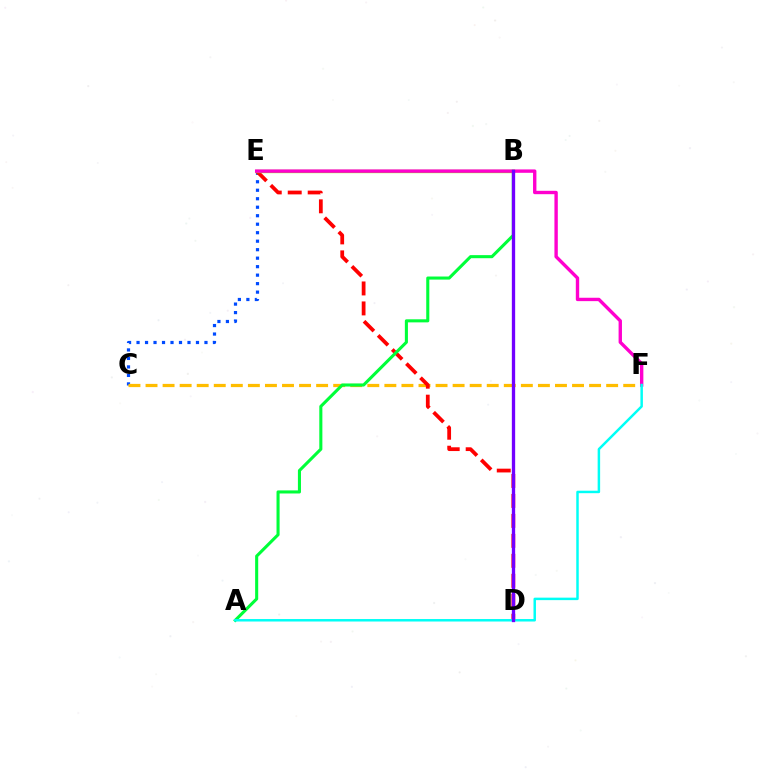{('C', 'E'): [{'color': '#004bff', 'line_style': 'dotted', 'thickness': 2.31}], ('C', 'F'): [{'color': '#ffbd00', 'line_style': 'dashed', 'thickness': 2.32}], ('D', 'E'): [{'color': '#ff0000', 'line_style': 'dashed', 'thickness': 2.71}], ('A', 'B'): [{'color': '#00ff39', 'line_style': 'solid', 'thickness': 2.21}], ('B', 'E'): [{'color': '#84ff00', 'line_style': 'solid', 'thickness': 2.4}], ('E', 'F'): [{'color': '#ff00cf', 'line_style': 'solid', 'thickness': 2.43}], ('A', 'F'): [{'color': '#00fff6', 'line_style': 'solid', 'thickness': 1.78}], ('B', 'D'): [{'color': '#7200ff', 'line_style': 'solid', 'thickness': 2.38}]}